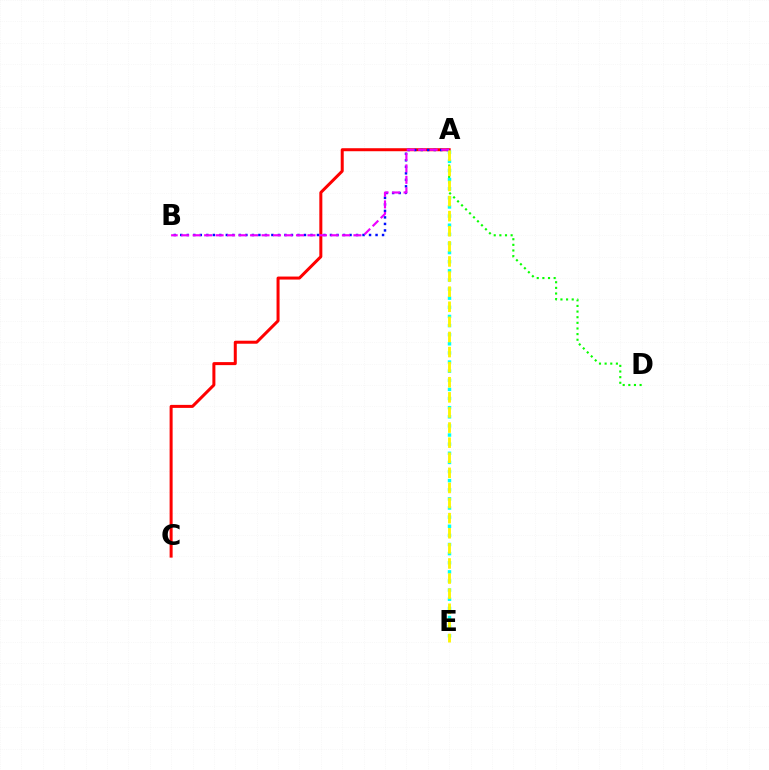{('A', 'C'): [{'color': '#ff0000', 'line_style': 'solid', 'thickness': 2.17}], ('A', 'D'): [{'color': '#08ff00', 'line_style': 'dotted', 'thickness': 1.53}], ('A', 'B'): [{'color': '#0010ff', 'line_style': 'dotted', 'thickness': 1.77}, {'color': '#ee00ff', 'line_style': 'dashed', 'thickness': 1.56}], ('A', 'E'): [{'color': '#00fff6', 'line_style': 'dotted', 'thickness': 2.48}, {'color': '#fcf500', 'line_style': 'dashed', 'thickness': 2.05}]}